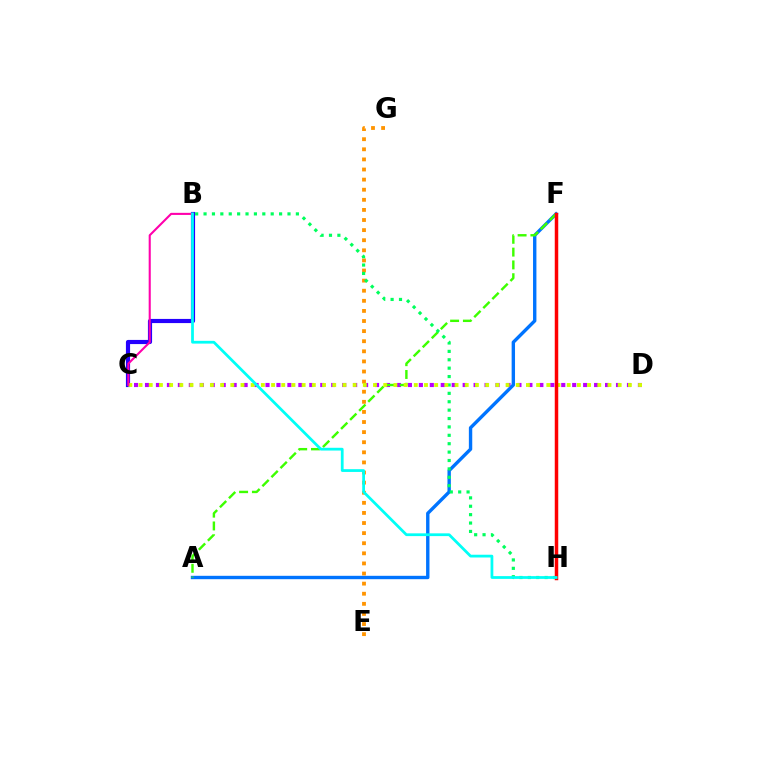{('C', 'D'): [{'color': '#b900ff', 'line_style': 'dotted', 'thickness': 2.98}, {'color': '#d1ff00', 'line_style': 'dotted', 'thickness': 2.77}], ('A', 'F'): [{'color': '#0074ff', 'line_style': 'solid', 'thickness': 2.44}, {'color': '#3dff00', 'line_style': 'dashed', 'thickness': 1.74}], ('E', 'G'): [{'color': '#ff9400', 'line_style': 'dotted', 'thickness': 2.74}], ('B', 'C'): [{'color': '#2500ff', 'line_style': 'solid', 'thickness': 2.99}, {'color': '#ff00ac', 'line_style': 'solid', 'thickness': 1.51}], ('B', 'H'): [{'color': '#00ff5c', 'line_style': 'dotted', 'thickness': 2.28}, {'color': '#00fff6', 'line_style': 'solid', 'thickness': 1.99}], ('F', 'H'): [{'color': '#ff0000', 'line_style': 'solid', 'thickness': 2.51}]}